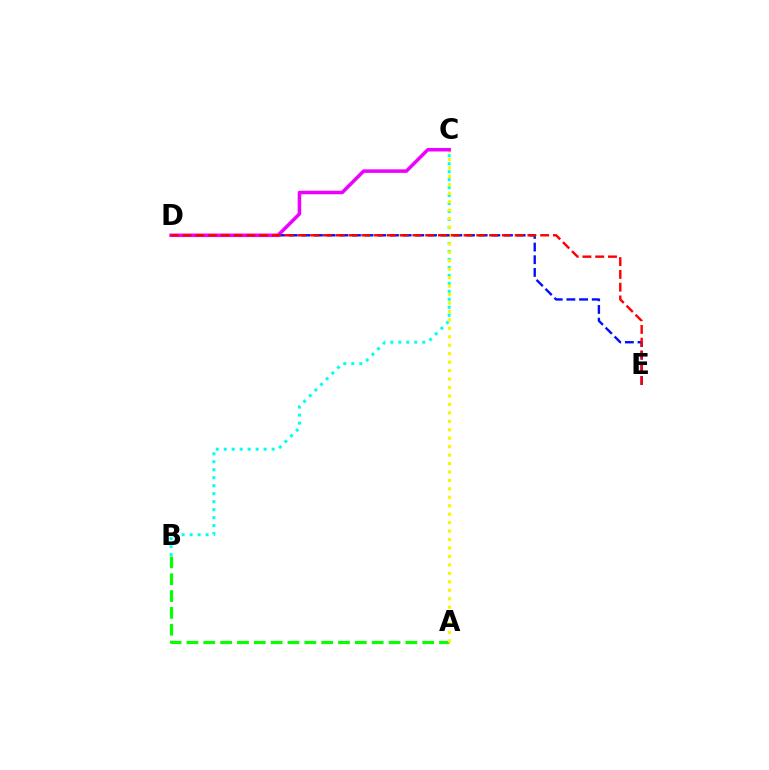{('B', 'C'): [{'color': '#00fff6', 'line_style': 'dotted', 'thickness': 2.17}], ('A', 'B'): [{'color': '#08ff00', 'line_style': 'dashed', 'thickness': 2.29}], ('A', 'C'): [{'color': '#fcf500', 'line_style': 'dotted', 'thickness': 2.29}], ('D', 'E'): [{'color': '#0010ff', 'line_style': 'dashed', 'thickness': 1.72}, {'color': '#ff0000', 'line_style': 'dashed', 'thickness': 1.74}], ('C', 'D'): [{'color': '#ee00ff', 'line_style': 'solid', 'thickness': 2.54}]}